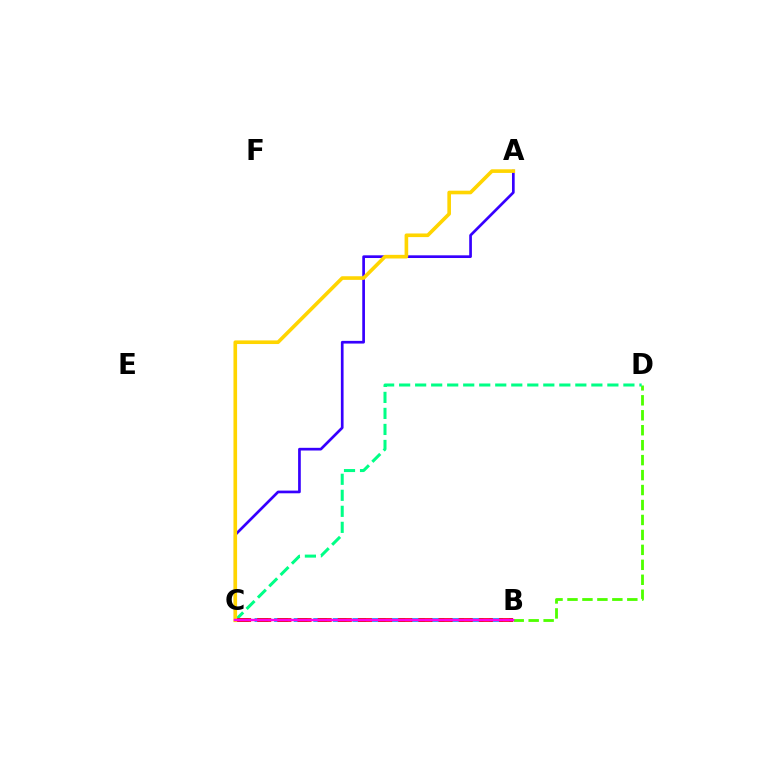{('A', 'C'): [{'color': '#3700ff', 'line_style': 'solid', 'thickness': 1.94}, {'color': '#ffd500', 'line_style': 'solid', 'thickness': 2.61}], ('B', 'D'): [{'color': '#4fff00', 'line_style': 'dashed', 'thickness': 2.03}], ('B', 'C'): [{'color': '#009eff', 'line_style': 'dashed', 'thickness': 2.66}, {'color': '#ff0000', 'line_style': 'dashed', 'thickness': 2.74}, {'color': '#ff00ed', 'line_style': 'solid', 'thickness': 1.76}], ('C', 'D'): [{'color': '#00ff86', 'line_style': 'dashed', 'thickness': 2.18}]}